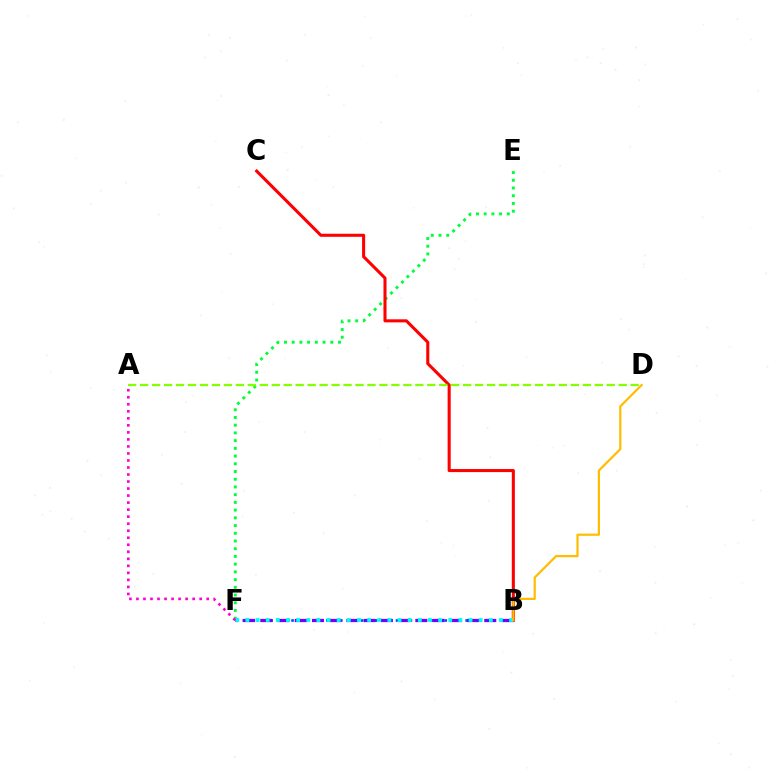{('B', 'F'): [{'color': '#004bff', 'line_style': 'dotted', 'thickness': 1.89}, {'color': '#7200ff', 'line_style': 'dashed', 'thickness': 2.34}, {'color': '#00fff6', 'line_style': 'dotted', 'thickness': 2.76}], ('E', 'F'): [{'color': '#00ff39', 'line_style': 'dotted', 'thickness': 2.1}], ('B', 'C'): [{'color': '#ff0000', 'line_style': 'solid', 'thickness': 2.21}], ('A', 'D'): [{'color': '#84ff00', 'line_style': 'dashed', 'thickness': 1.63}], ('A', 'F'): [{'color': '#ff00cf', 'line_style': 'dotted', 'thickness': 1.91}], ('B', 'D'): [{'color': '#ffbd00', 'line_style': 'solid', 'thickness': 1.59}]}